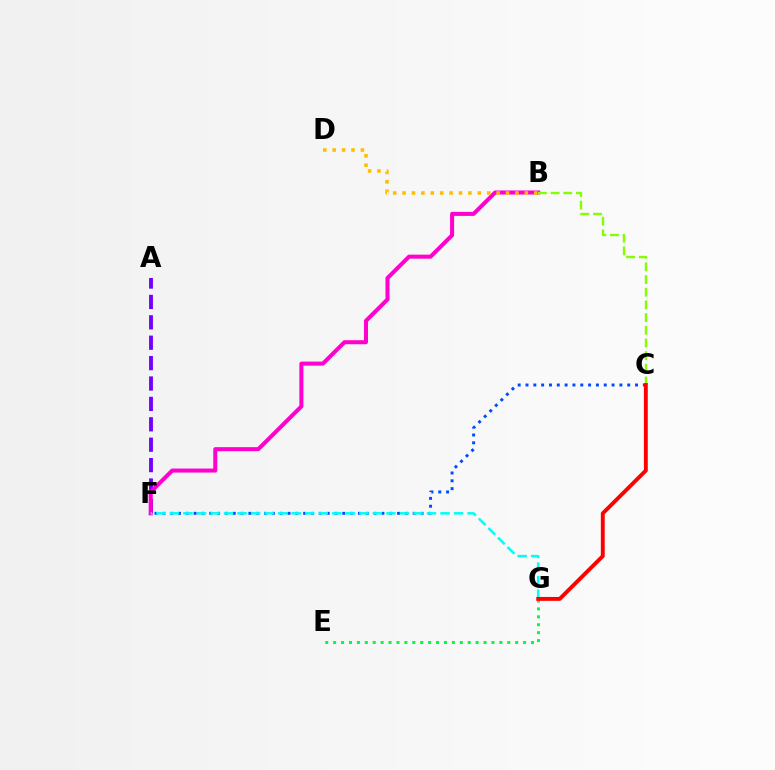{('A', 'F'): [{'color': '#7200ff', 'line_style': 'dashed', 'thickness': 2.77}], ('B', 'F'): [{'color': '#ff00cf', 'line_style': 'solid', 'thickness': 2.91}], ('E', 'G'): [{'color': '#00ff39', 'line_style': 'dotted', 'thickness': 2.15}], ('B', 'D'): [{'color': '#ffbd00', 'line_style': 'dotted', 'thickness': 2.56}], ('B', 'C'): [{'color': '#84ff00', 'line_style': 'dashed', 'thickness': 1.72}], ('C', 'F'): [{'color': '#004bff', 'line_style': 'dotted', 'thickness': 2.13}], ('F', 'G'): [{'color': '#00fff6', 'line_style': 'dashed', 'thickness': 1.84}], ('C', 'G'): [{'color': '#ff0000', 'line_style': 'solid', 'thickness': 2.8}]}